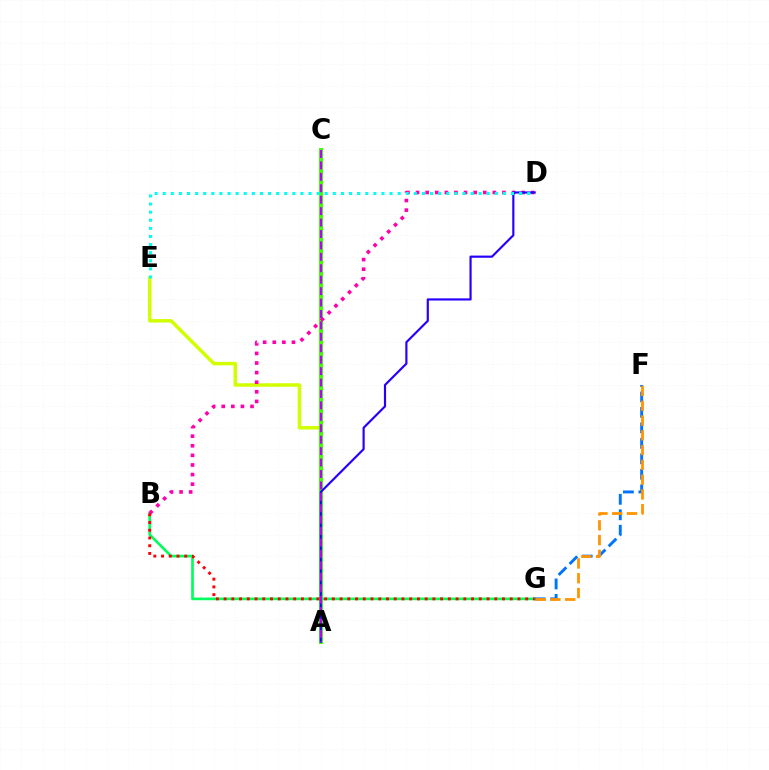{('A', 'E'): [{'color': '#d1ff00', 'line_style': 'solid', 'thickness': 2.5}], ('A', 'C'): [{'color': '#3dff00', 'line_style': 'solid', 'thickness': 2.86}, {'color': '#b900ff', 'line_style': 'dashed', 'thickness': 1.55}], ('B', 'G'): [{'color': '#00ff5c', 'line_style': 'solid', 'thickness': 1.91}, {'color': '#ff0000', 'line_style': 'dotted', 'thickness': 2.1}], ('B', 'D'): [{'color': '#ff00ac', 'line_style': 'dotted', 'thickness': 2.61}], ('F', 'G'): [{'color': '#0074ff', 'line_style': 'dashed', 'thickness': 2.1}, {'color': '#ff9400', 'line_style': 'dashed', 'thickness': 2.01}], ('A', 'D'): [{'color': '#2500ff', 'line_style': 'solid', 'thickness': 1.56}], ('D', 'E'): [{'color': '#00fff6', 'line_style': 'dotted', 'thickness': 2.2}]}